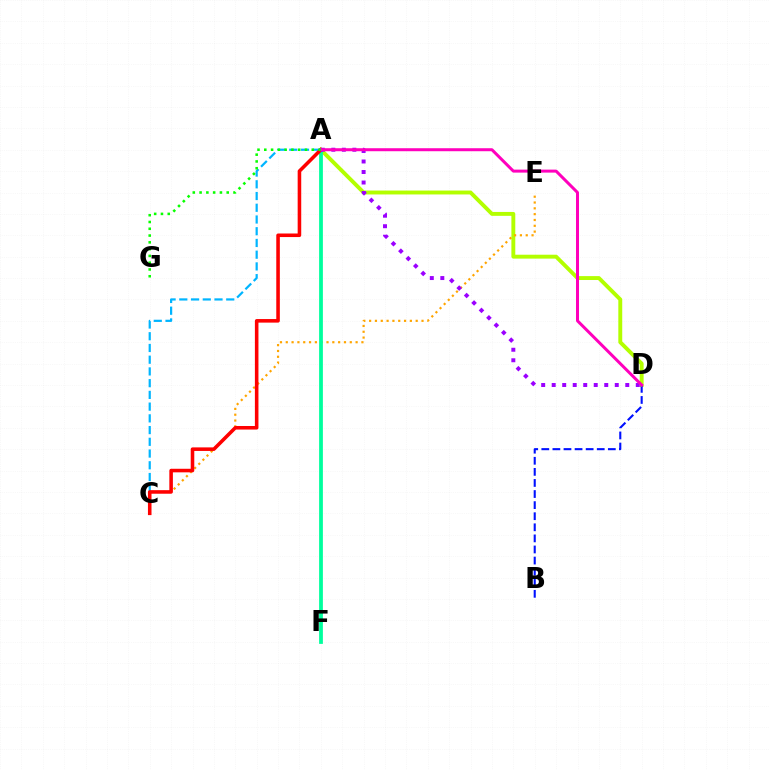{('A', 'D'): [{'color': '#b3ff00', 'line_style': 'solid', 'thickness': 2.81}, {'color': '#9b00ff', 'line_style': 'dotted', 'thickness': 2.86}, {'color': '#ff00bd', 'line_style': 'solid', 'thickness': 2.16}], ('C', 'E'): [{'color': '#ffa500', 'line_style': 'dotted', 'thickness': 1.58}], ('A', 'C'): [{'color': '#00b5ff', 'line_style': 'dashed', 'thickness': 1.59}, {'color': '#ff0000', 'line_style': 'solid', 'thickness': 2.56}], ('A', 'F'): [{'color': '#00ff9d', 'line_style': 'solid', 'thickness': 2.72}], ('B', 'D'): [{'color': '#0010ff', 'line_style': 'dashed', 'thickness': 1.51}], ('A', 'G'): [{'color': '#08ff00', 'line_style': 'dotted', 'thickness': 1.84}]}